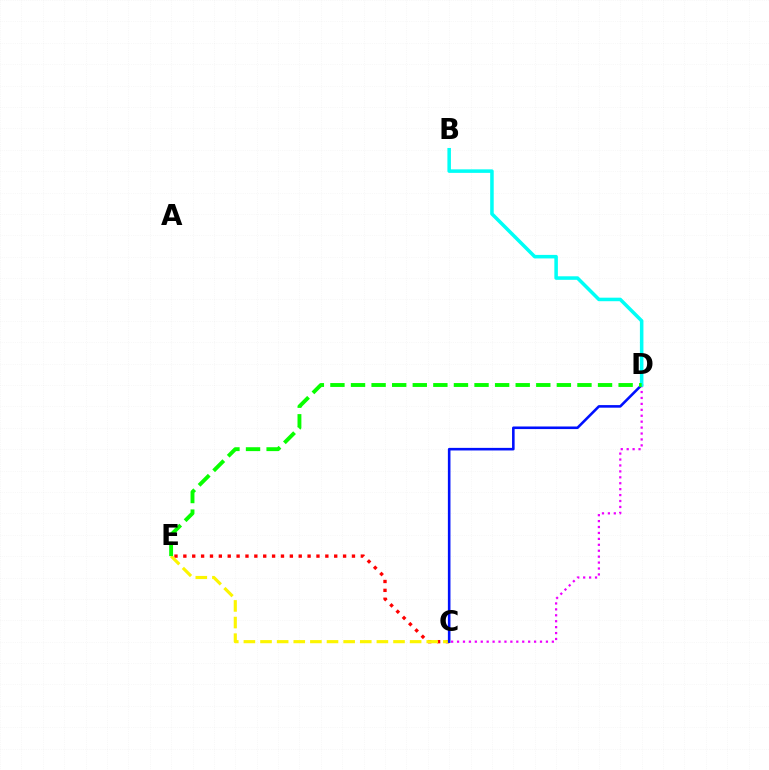{('C', 'E'): [{'color': '#ff0000', 'line_style': 'dotted', 'thickness': 2.41}, {'color': '#fcf500', 'line_style': 'dashed', 'thickness': 2.26}], ('C', 'D'): [{'color': '#ee00ff', 'line_style': 'dotted', 'thickness': 1.61}, {'color': '#0010ff', 'line_style': 'solid', 'thickness': 1.86}], ('B', 'D'): [{'color': '#00fff6', 'line_style': 'solid', 'thickness': 2.54}], ('D', 'E'): [{'color': '#08ff00', 'line_style': 'dashed', 'thickness': 2.8}]}